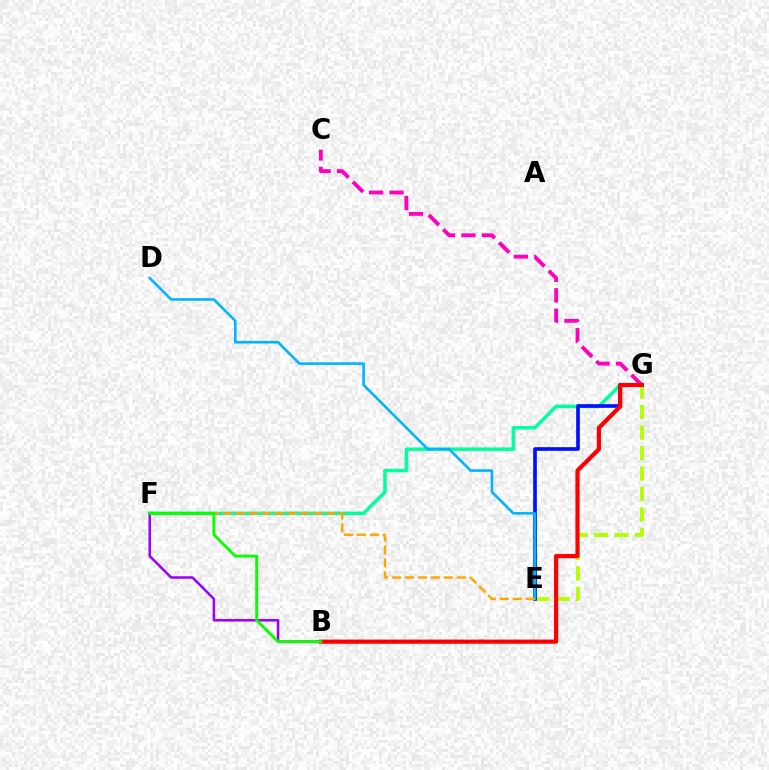{('E', 'G'): [{'color': '#b3ff00', 'line_style': 'dashed', 'thickness': 2.78}, {'color': '#0010ff', 'line_style': 'solid', 'thickness': 2.64}], ('F', 'G'): [{'color': '#00ff9d', 'line_style': 'solid', 'thickness': 2.5}], ('C', 'G'): [{'color': '#ff00bd', 'line_style': 'dashed', 'thickness': 2.78}], ('B', 'F'): [{'color': '#9b00ff', 'line_style': 'solid', 'thickness': 1.81}, {'color': '#08ff00', 'line_style': 'solid', 'thickness': 2.06}], ('D', 'E'): [{'color': '#00b5ff', 'line_style': 'solid', 'thickness': 1.87}], ('E', 'F'): [{'color': '#ffa500', 'line_style': 'dashed', 'thickness': 1.76}], ('B', 'G'): [{'color': '#ff0000', 'line_style': 'solid', 'thickness': 3.0}]}